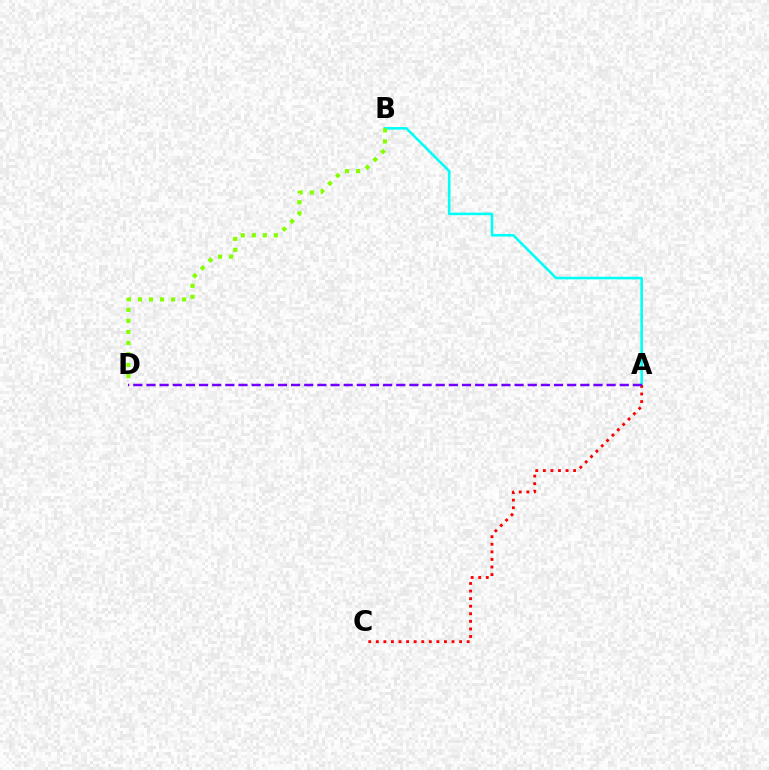{('A', 'B'): [{'color': '#00fff6', 'line_style': 'solid', 'thickness': 1.86}], ('A', 'C'): [{'color': '#ff0000', 'line_style': 'dotted', 'thickness': 2.06}], ('B', 'D'): [{'color': '#84ff00', 'line_style': 'dotted', 'thickness': 3.0}], ('A', 'D'): [{'color': '#7200ff', 'line_style': 'dashed', 'thickness': 1.79}]}